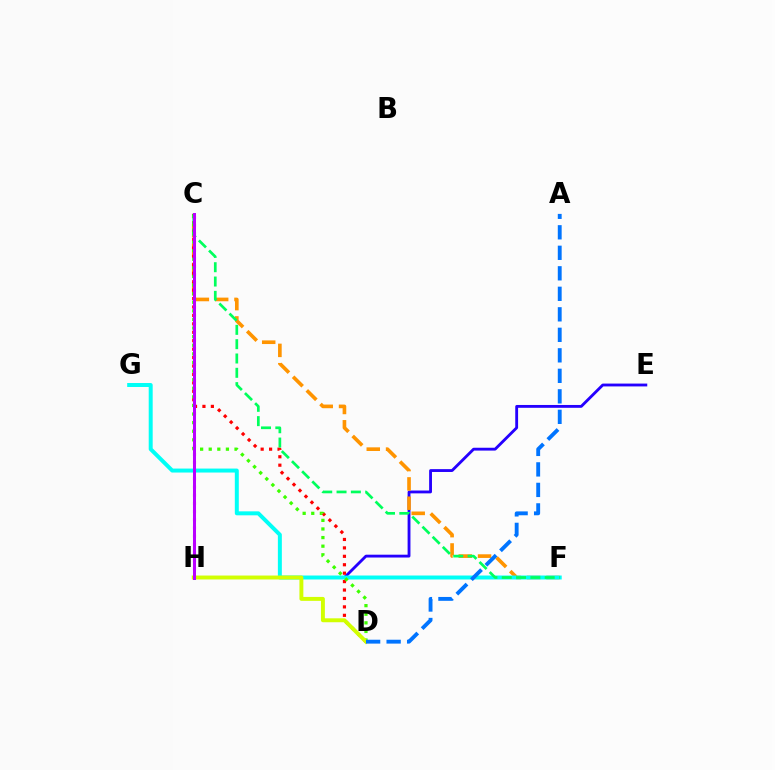{('E', 'H'): [{'color': '#2500ff', 'line_style': 'solid', 'thickness': 2.05}], ('C', 'F'): [{'color': '#ff9400', 'line_style': 'dashed', 'thickness': 2.62}, {'color': '#00ff5c', 'line_style': 'dashed', 'thickness': 1.95}], ('C', 'H'): [{'color': '#ff00ac', 'line_style': 'dotted', 'thickness': 2.22}, {'color': '#b900ff', 'line_style': 'solid', 'thickness': 2.17}], ('C', 'D'): [{'color': '#ff0000', 'line_style': 'dotted', 'thickness': 2.29}, {'color': '#3dff00', 'line_style': 'dotted', 'thickness': 2.34}], ('F', 'G'): [{'color': '#00fff6', 'line_style': 'solid', 'thickness': 2.86}], ('D', 'H'): [{'color': '#d1ff00', 'line_style': 'solid', 'thickness': 2.82}], ('A', 'D'): [{'color': '#0074ff', 'line_style': 'dashed', 'thickness': 2.79}]}